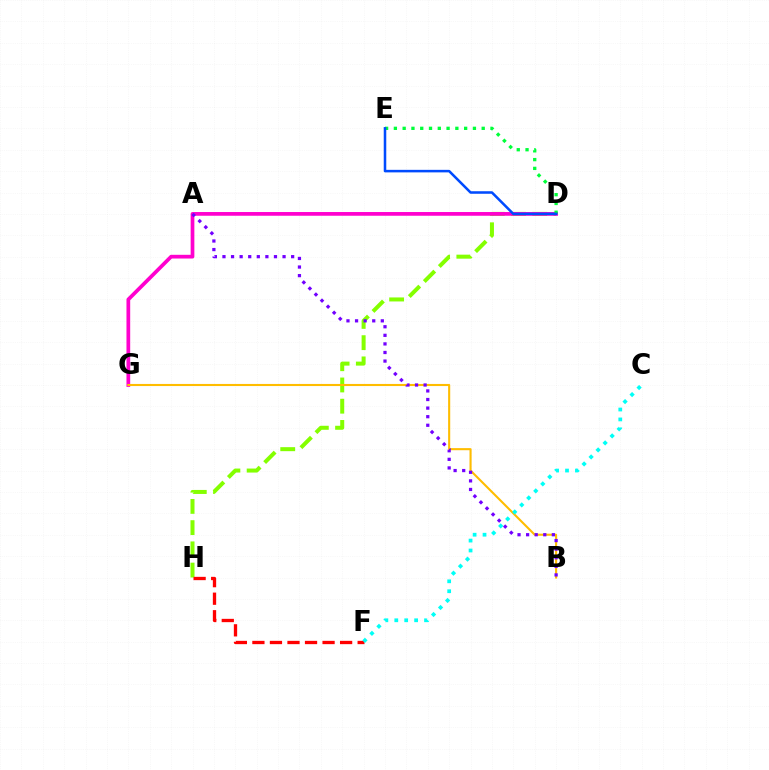{('D', 'H'): [{'color': '#84ff00', 'line_style': 'dashed', 'thickness': 2.88}], ('D', 'G'): [{'color': '#ff00cf', 'line_style': 'solid', 'thickness': 2.68}], ('B', 'G'): [{'color': '#ffbd00', 'line_style': 'solid', 'thickness': 1.51}], ('A', 'B'): [{'color': '#7200ff', 'line_style': 'dotted', 'thickness': 2.33}], ('D', 'E'): [{'color': '#00ff39', 'line_style': 'dotted', 'thickness': 2.39}, {'color': '#004bff', 'line_style': 'solid', 'thickness': 1.83}], ('F', 'H'): [{'color': '#ff0000', 'line_style': 'dashed', 'thickness': 2.38}], ('C', 'F'): [{'color': '#00fff6', 'line_style': 'dotted', 'thickness': 2.69}]}